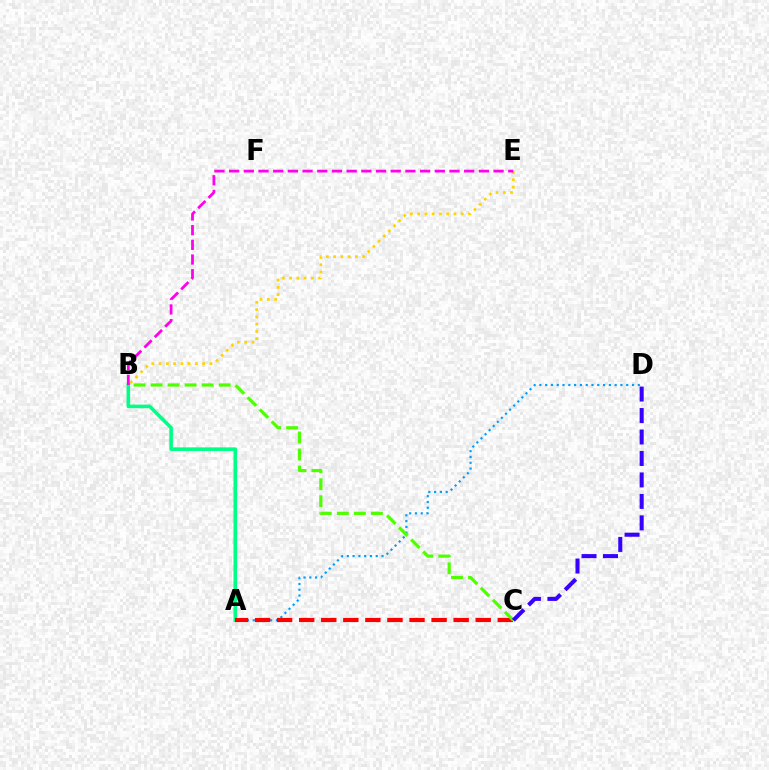{('B', 'E'): [{'color': '#ffd500', 'line_style': 'dotted', 'thickness': 1.98}, {'color': '#ff00ed', 'line_style': 'dashed', 'thickness': 2.0}], ('A', 'B'): [{'color': '#00ff86', 'line_style': 'solid', 'thickness': 2.59}], ('A', 'D'): [{'color': '#009eff', 'line_style': 'dotted', 'thickness': 1.57}], ('A', 'C'): [{'color': '#ff0000', 'line_style': 'dashed', 'thickness': 3.0}], ('B', 'C'): [{'color': '#4fff00', 'line_style': 'dashed', 'thickness': 2.31}], ('C', 'D'): [{'color': '#3700ff', 'line_style': 'dashed', 'thickness': 2.92}]}